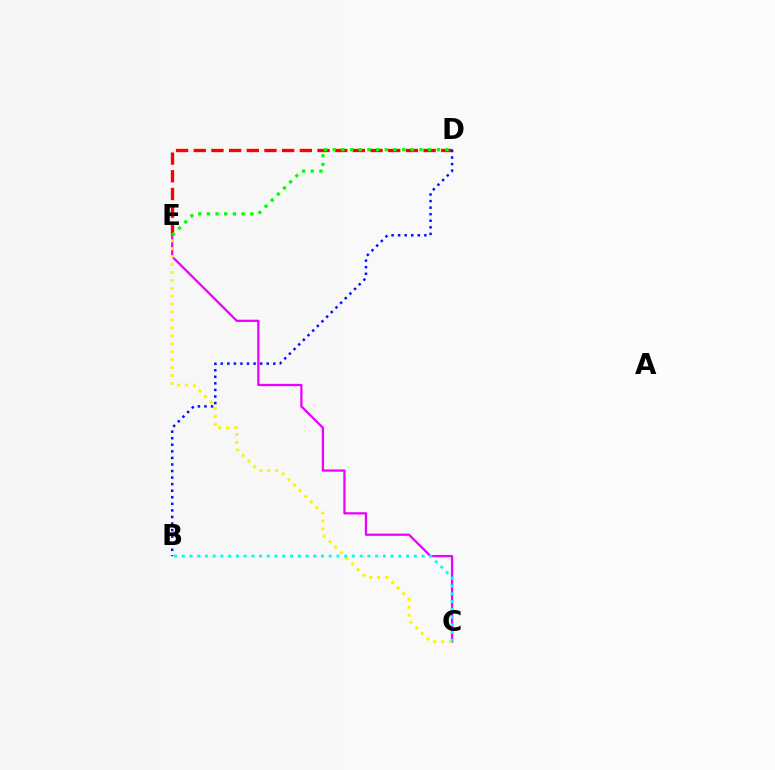{('D', 'E'): [{'color': '#ff0000', 'line_style': 'dashed', 'thickness': 2.4}, {'color': '#08ff00', 'line_style': 'dotted', 'thickness': 2.36}], ('C', 'E'): [{'color': '#ee00ff', 'line_style': 'solid', 'thickness': 1.63}, {'color': '#fcf500', 'line_style': 'dotted', 'thickness': 2.15}], ('B', 'C'): [{'color': '#00fff6', 'line_style': 'dotted', 'thickness': 2.1}], ('B', 'D'): [{'color': '#0010ff', 'line_style': 'dotted', 'thickness': 1.78}]}